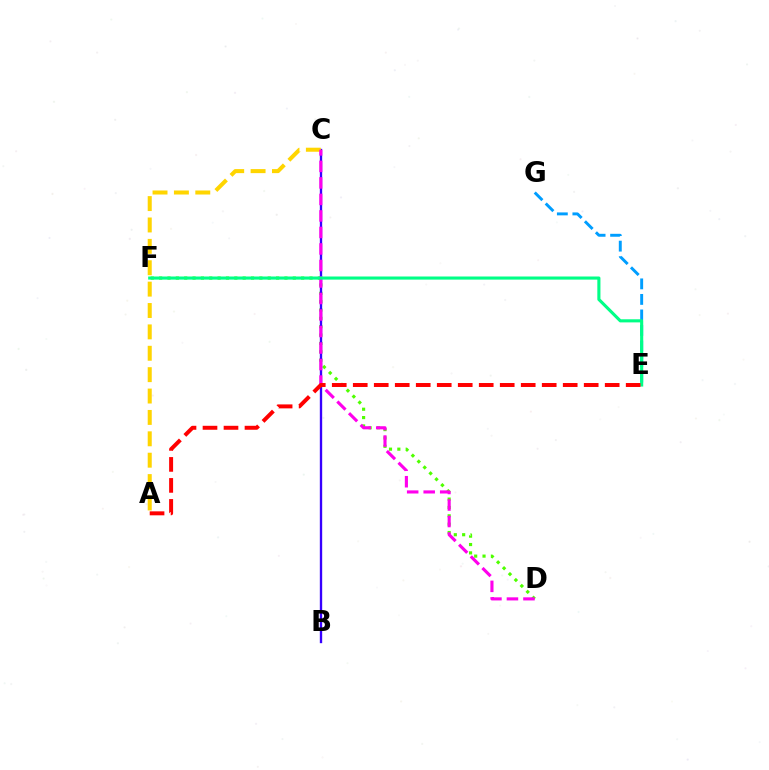{('D', 'F'): [{'color': '#4fff00', 'line_style': 'dotted', 'thickness': 2.27}], ('B', 'C'): [{'color': '#3700ff', 'line_style': 'solid', 'thickness': 1.69}], ('A', 'C'): [{'color': '#ffd500', 'line_style': 'dashed', 'thickness': 2.9}], ('E', 'G'): [{'color': '#009eff', 'line_style': 'dashed', 'thickness': 2.11}], ('C', 'D'): [{'color': '#ff00ed', 'line_style': 'dashed', 'thickness': 2.24}], ('E', 'F'): [{'color': '#00ff86', 'line_style': 'solid', 'thickness': 2.24}], ('A', 'E'): [{'color': '#ff0000', 'line_style': 'dashed', 'thickness': 2.85}]}